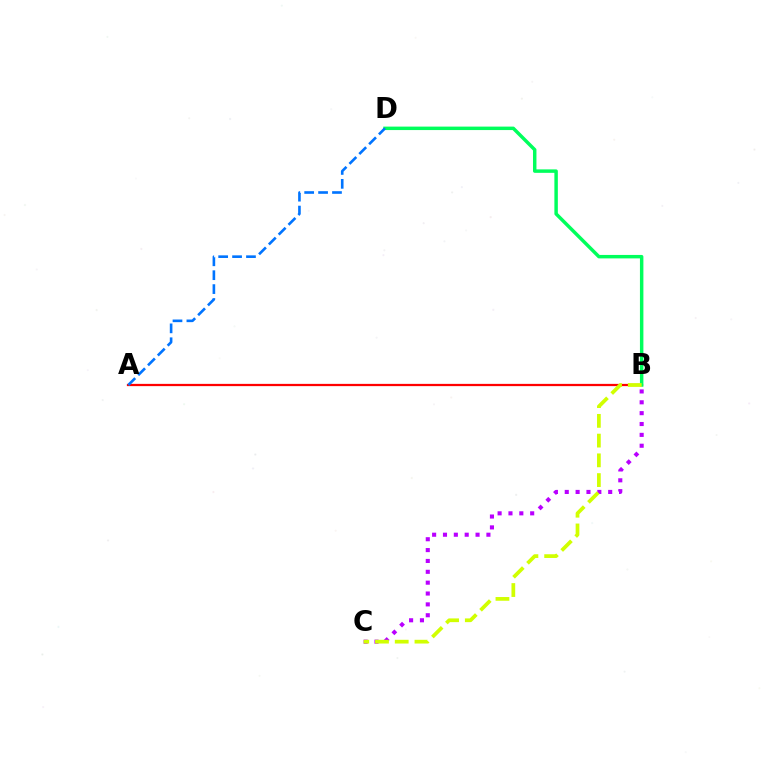{('A', 'B'): [{'color': '#ff0000', 'line_style': 'solid', 'thickness': 1.62}], ('B', 'D'): [{'color': '#00ff5c', 'line_style': 'solid', 'thickness': 2.49}], ('B', 'C'): [{'color': '#b900ff', 'line_style': 'dotted', 'thickness': 2.95}, {'color': '#d1ff00', 'line_style': 'dashed', 'thickness': 2.68}], ('A', 'D'): [{'color': '#0074ff', 'line_style': 'dashed', 'thickness': 1.89}]}